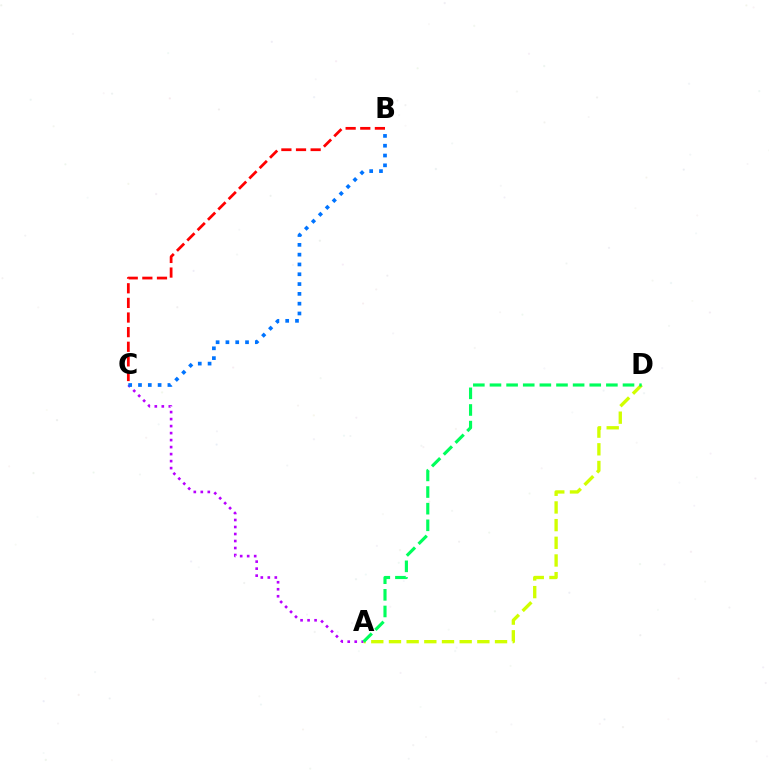{('A', 'C'): [{'color': '#b900ff', 'line_style': 'dotted', 'thickness': 1.9}], ('A', 'D'): [{'color': '#d1ff00', 'line_style': 'dashed', 'thickness': 2.4}, {'color': '#00ff5c', 'line_style': 'dashed', 'thickness': 2.26}], ('B', 'C'): [{'color': '#0074ff', 'line_style': 'dotted', 'thickness': 2.66}, {'color': '#ff0000', 'line_style': 'dashed', 'thickness': 1.99}]}